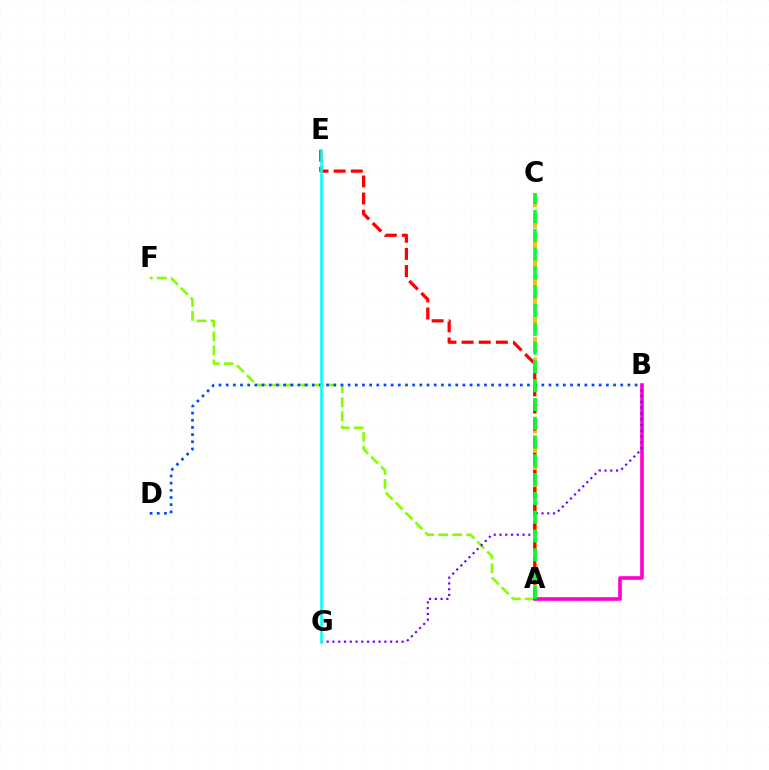{('A', 'C'): [{'color': '#ffbd00', 'line_style': 'dashed', 'thickness': 2.79}, {'color': '#00ff39', 'line_style': 'dashed', 'thickness': 2.55}], ('A', 'F'): [{'color': '#84ff00', 'line_style': 'dashed', 'thickness': 1.9}], ('B', 'D'): [{'color': '#004bff', 'line_style': 'dotted', 'thickness': 1.95}], ('A', 'B'): [{'color': '#ff00cf', 'line_style': 'solid', 'thickness': 2.6}], ('B', 'G'): [{'color': '#7200ff', 'line_style': 'dotted', 'thickness': 1.57}], ('A', 'E'): [{'color': '#ff0000', 'line_style': 'dashed', 'thickness': 2.33}], ('E', 'G'): [{'color': '#00fff6', 'line_style': 'solid', 'thickness': 1.84}]}